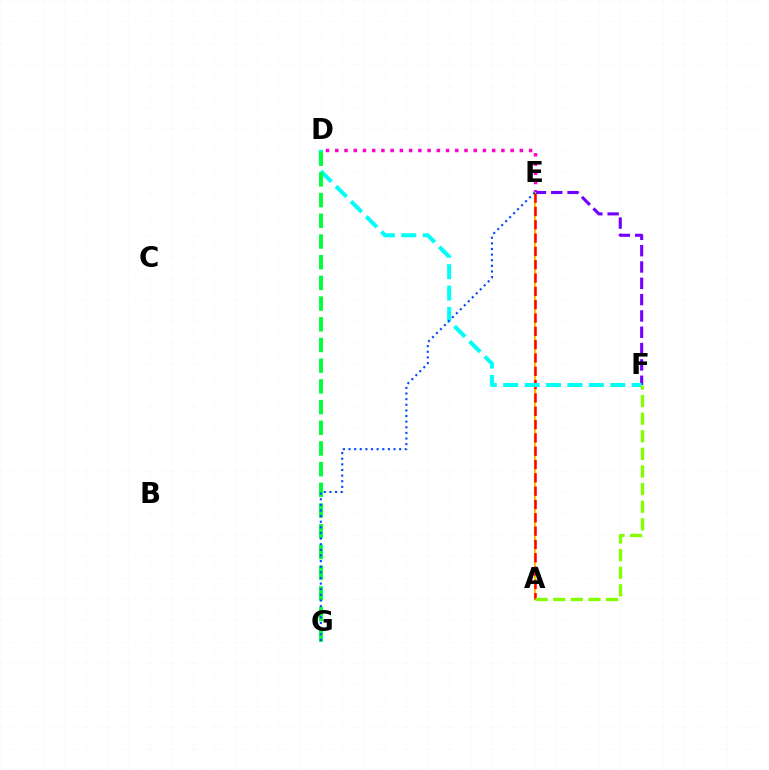{('D', 'E'): [{'color': '#ff00cf', 'line_style': 'dotted', 'thickness': 2.51}], ('E', 'F'): [{'color': '#7200ff', 'line_style': 'dashed', 'thickness': 2.22}], ('A', 'E'): [{'color': '#ffbd00', 'line_style': 'solid', 'thickness': 1.58}, {'color': '#ff0000', 'line_style': 'dashed', 'thickness': 1.81}], ('D', 'F'): [{'color': '#00fff6', 'line_style': 'dashed', 'thickness': 2.91}], ('D', 'G'): [{'color': '#00ff39', 'line_style': 'dashed', 'thickness': 2.81}], ('A', 'F'): [{'color': '#84ff00', 'line_style': 'dashed', 'thickness': 2.39}], ('E', 'G'): [{'color': '#004bff', 'line_style': 'dotted', 'thickness': 1.53}]}